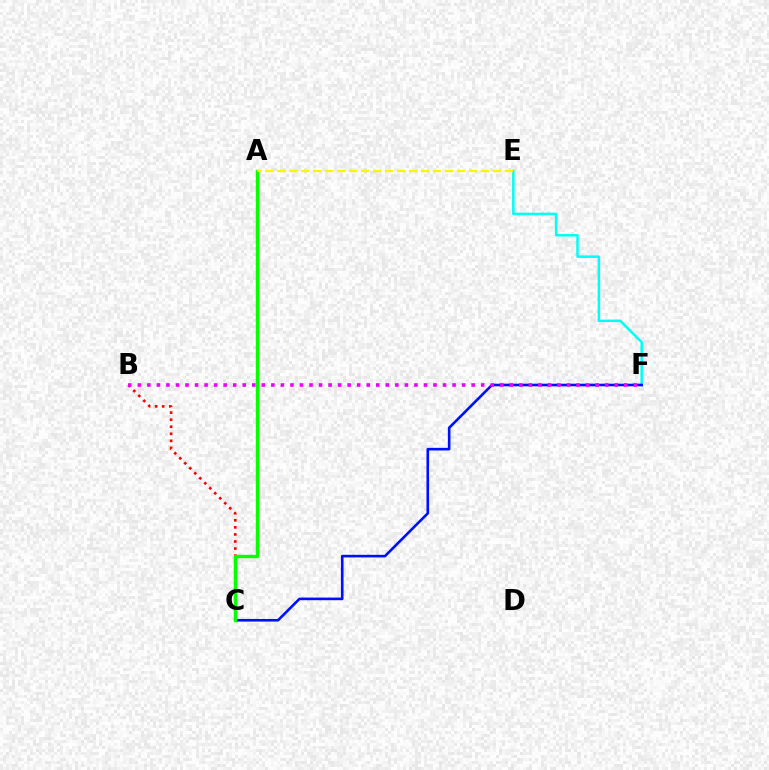{('B', 'C'): [{'color': '#ff0000', 'line_style': 'dotted', 'thickness': 1.92}], ('E', 'F'): [{'color': '#00fff6', 'line_style': 'solid', 'thickness': 1.8}], ('C', 'F'): [{'color': '#0010ff', 'line_style': 'solid', 'thickness': 1.89}], ('A', 'C'): [{'color': '#08ff00', 'line_style': 'solid', 'thickness': 2.47}], ('B', 'F'): [{'color': '#ee00ff', 'line_style': 'dotted', 'thickness': 2.59}], ('A', 'E'): [{'color': '#fcf500', 'line_style': 'dashed', 'thickness': 1.63}]}